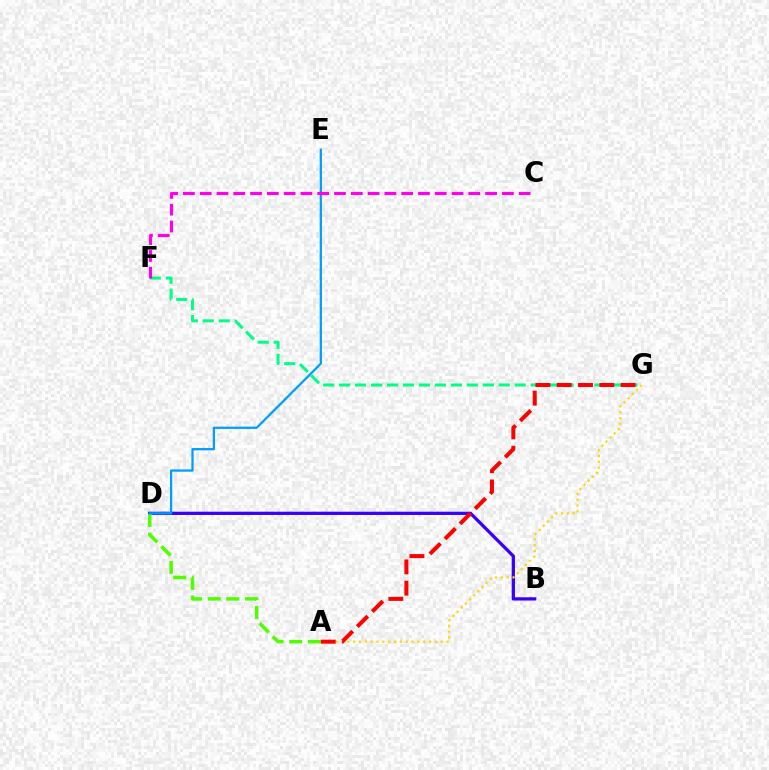{('B', 'D'): [{'color': '#3700ff', 'line_style': 'solid', 'thickness': 2.35}], ('F', 'G'): [{'color': '#00ff86', 'line_style': 'dashed', 'thickness': 2.17}], ('A', 'D'): [{'color': '#4fff00', 'line_style': 'dashed', 'thickness': 2.53}], ('D', 'E'): [{'color': '#009eff', 'line_style': 'solid', 'thickness': 1.63}], ('C', 'F'): [{'color': '#ff00ed', 'line_style': 'dashed', 'thickness': 2.28}], ('A', 'G'): [{'color': '#ffd500', 'line_style': 'dotted', 'thickness': 1.59}, {'color': '#ff0000', 'line_style': 'dashed', 'thickness': 2.89}]}